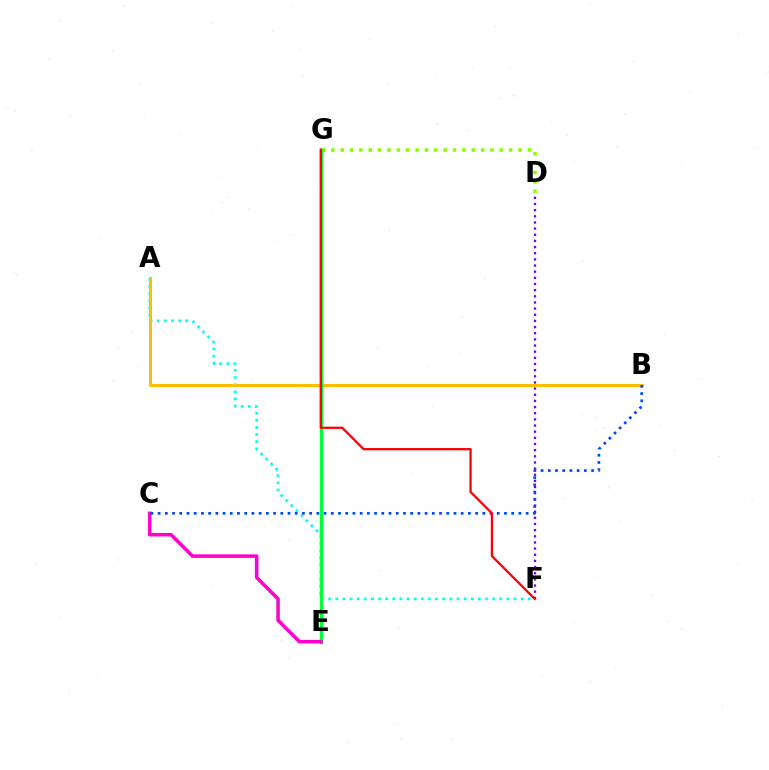{('D', 'F'): [{'color': '#7200ff', 'line_style': 'dotted', 'thickness': 1.67}], ('D', 'G'): [{'color': '#84ff00', 'line_style': 'dotted', 'thickness': 2.54}], ('A', 'F'): [{'color': '#00fff6', 'line_style': 'dotted', 'thickness': 1.94}], ('A', 'B'): [{'color': '#ffbd00', 'line_style': 'solid', 'thickness': 2.17}], ('E', 'G'): [{'color': '#00ff39', 'line_style': 'solid', 'thickness': 2.46}], ('C', 'E'): [{'color': '#ff00cf', 'line_style': 'solid', 'thickness': 2.55}], ('B', 'C'): [{'color': '#004bff', 'line_style': 'dotted', 'thickness': 1.96}], ('F', 'G'): [{'color': '#ff0000', 'line_style': 'solid', 'thickness': 1.64}]}